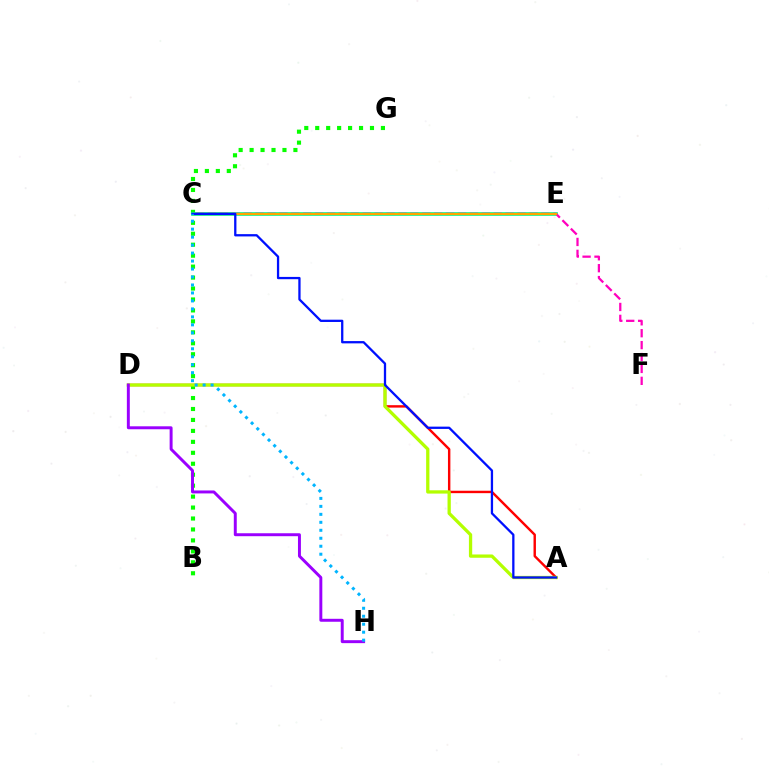{('A', 'D'): [{'color': '#ff0000', 'line_style': 'solid', 'thickness': 1.74}, {'color': '#b3ff00', 'line_style': 'solid', 'thickness': 2.36}], ('B', 'G'): [{'color': '#08ff00', 'line_style': 'dotted', 'thickness': 2.98}], ('C', 'E'): [{'color': '#00ff9d', 'line_style': 'solid', 'thickness': 2.68}, {'color': '#ffa500', 'line_style': 'solid', 'thickness': 1.61}], ('C', 'F'): [{'color': '#ff00bd', 'line_style': 'dashed', 'thickness': 1.62}], ('D', 'H'): [{'color': '#9b00ff', 'line_style': 'solid', 'thickness': 2.12}], ('A', 'C'): [{'color': '#0010ff', 'line_style': 'solid', 'thickness': 1.65}], ('C', 'H'): [{'color': '#00b5ff', 'line_style': 'dotted', 'thickness': 2.17}]}